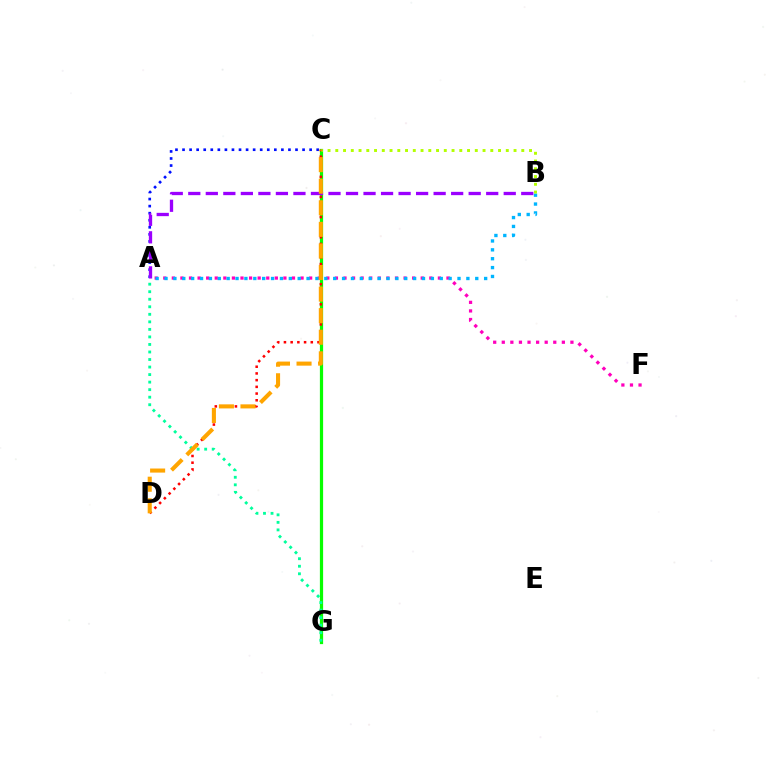{('C', 'G'): [{'color': '#08ff00', 'line_style': 'solid', 'thickness': 2.32}], ('A', 'C'): [{'color': '#0010ff', 'line_style': 'dotted', 'thickness': 1.92}], ('A', 'F'): [{'color': '#ff00bd', 'line_style': 'dotted', 'thickness': 2.33}], ('A', 'B'): [{'color': '#00b5ff', 'line_style': 'dotted', 'thickness': 2.41}, {'color': '#9b00ff', 'line_style': 'dashed', 'thickness': 2.38}], ('C', 'D'): [{'color': '#ff0000', 'line_style': 'dotted', 'thickness': 1.82}, {'color': '#ffa500', 'line_style': 'dashed', 'thickness': 2.93}], ('B', 'C'): [{'color': '#b3ff00', 'line_style': 'dotted', 'thickness': 2.11}], ('A', 'G'): [{'color': '#00ff9d', 'line_style': 'dotted', 'thickness': 2.05}]}